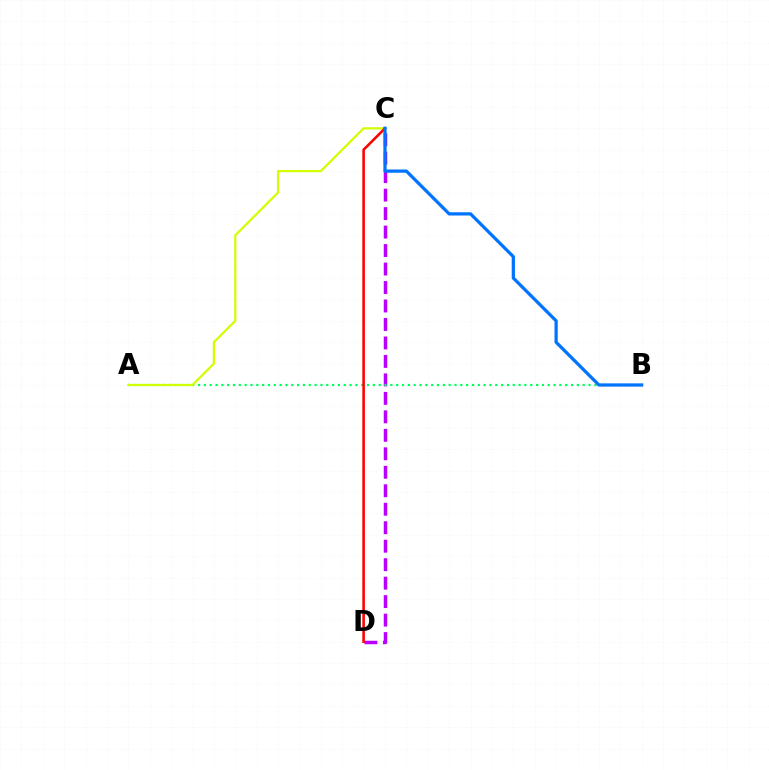{('C', 'D'): [{'color': '#b900ff', 'line_style': 'dashed', 'thickness': 2.51}, {'color': '#ff0000', 'line_style': 'solid', 'thickness': 1.86}], ('A', 'B'): [{'color': '#00ff5c', 'line_style': 'dotted', 'thickness': 1.58}], ('A', 'C'): [{'color': '#d1ff00', 'line_style': 'solid', 'thickness': 1.61}], ('B', 'C'): [{'color': '#0074ff', 'line_style': 'solid', 'thickness': 2.33}]}